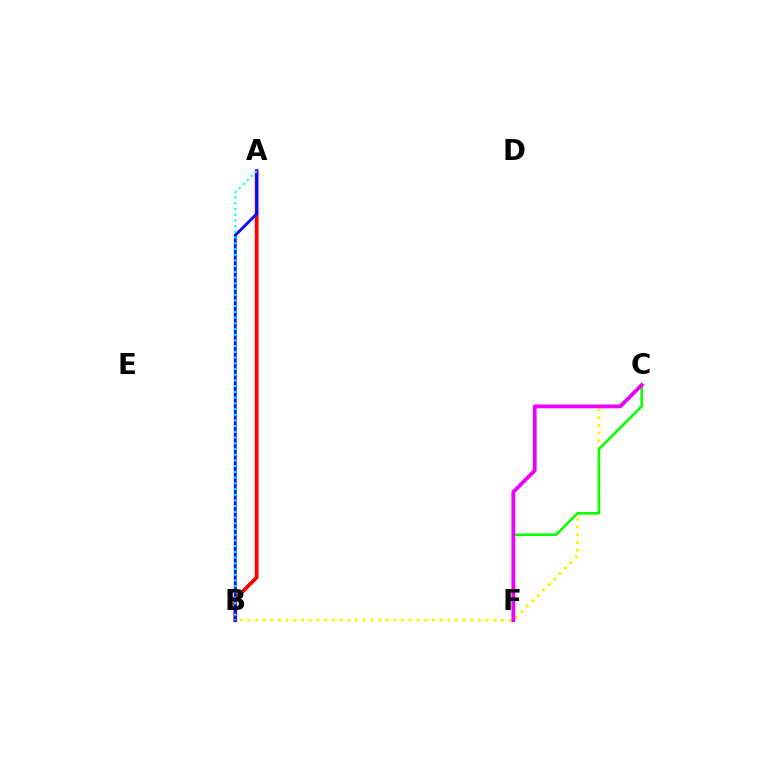{('A', 'B'): [{'color': '#ff0000', 'line_style': 'solid', 'thickness': 2.7}, {'color': '#0010ff', 'line_style': 'solid', 'thickness': 2.07}, {'color': '#00fff6', 'line_style': 'dotted', 'thickness': 1.55}], ('B', 'C'): [{'color': '#fcf500', 'line_style': 'dotted', 'thickness': 2.09}], ('C', 'F'): [{'color': '#08ff00', 'line_style': 'solid', 'thickness': 1.84}, {'color': '#ee00ff', 'line_style': 'solid', 'thickness': 2.73}]}